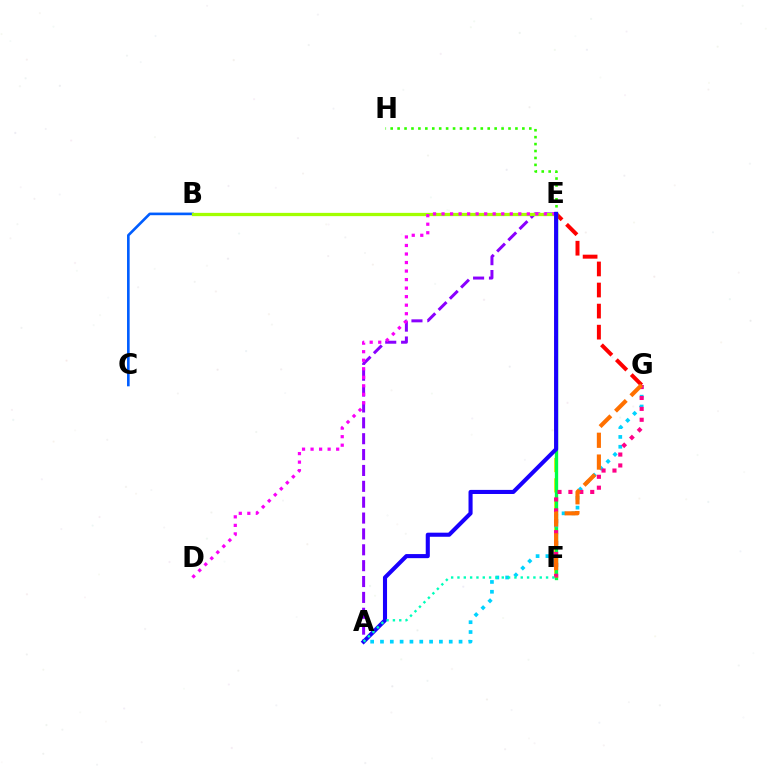{('B', 'C'): [{'color': '#005dff', 'line_style': 'solid', 'thickness': 1.89}], ('E', 'F'): [{'color': '#ffe600', 'line_style': 'dashed', 'thickness': 2.76}, {'color': '#00ff45', 'line_style': 'solid', 'thickness': 2.4}], ('E', 'G'): [{'color': '#ff0000', 'line_style': 'dashed', 'thickness': 2.86}], ('A', 'E'): [{'color': '#8a00ff', 'line_style': 'dashed', 'thickness': 2.16}, {'color': '#1900ff', 'line_style': 'solid', 'thickness': 2.94}], ('A', 'G'): [{'color': '#00d3ff', 'line_style': 'dotted', 'thickness': 2.67}], ('F', 'G'): [{'color': '#ff0088', 'line_style': 'dotted', 'thickness': 2.96}, {'color': '#ff7000', 'line_style': 'dashed', 'thickness': 2.96}], ('B', 'E'): [{'color': '#a2ff00', 'line_style': 'solid', 'thickness': 2.34}], ('E', 'H'): [{'color': '#31ff00', 'line_style': 'dotted', 'thickness': 1.88}], ('D', 'E'): [{'color': '#fa00f9', 'line_style': 'dotted', 'thickness': 2.32}], ('A', 'F'): [{'color': '#00ffbb', 'line_style': 'dotted', 'thickness': 1.72}]}